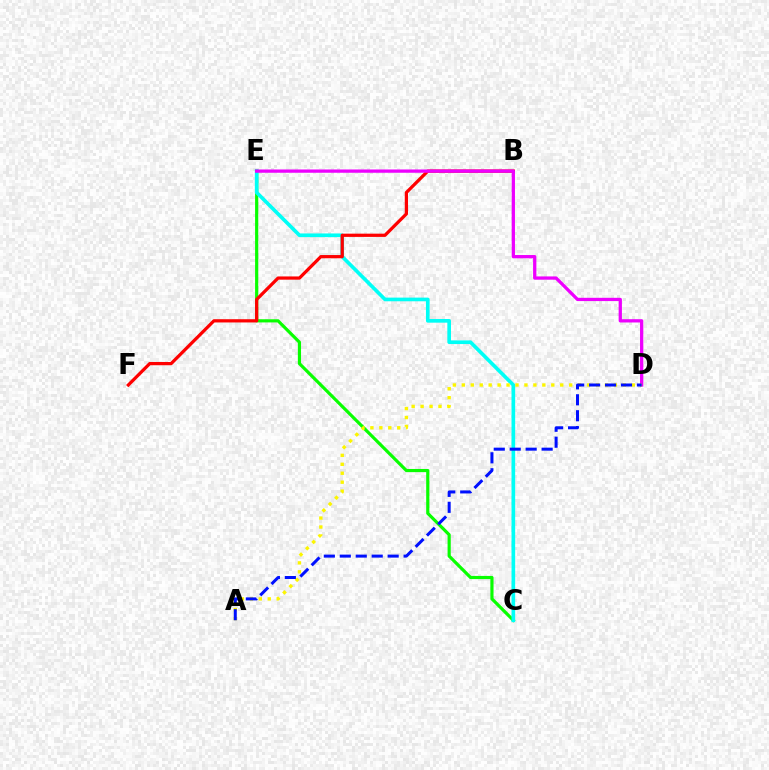{('C', 'E'): [{'color': '#08ff00', 'line_style': 'solid', 'thickness': 2.28}, {'color': '#00fff6', 'line_style': 'solid', 'thickness': 2.64}], ('B', 'F'): [{'color': '#ff0000', 'line_style': 'solid', 'thickness': 2.33}], ('D', 'E'): [{'color': '#ee00ff', 'line_style': 'solid', 'thickness': 2.36}], ('A', 'D'): [{'color': '#fcf500', 'line_style': 'dotted', 'thickness': 2.43}, {'color': '#0010ff', 'line_style': 'dashed', 'thickness': 2.17}]}